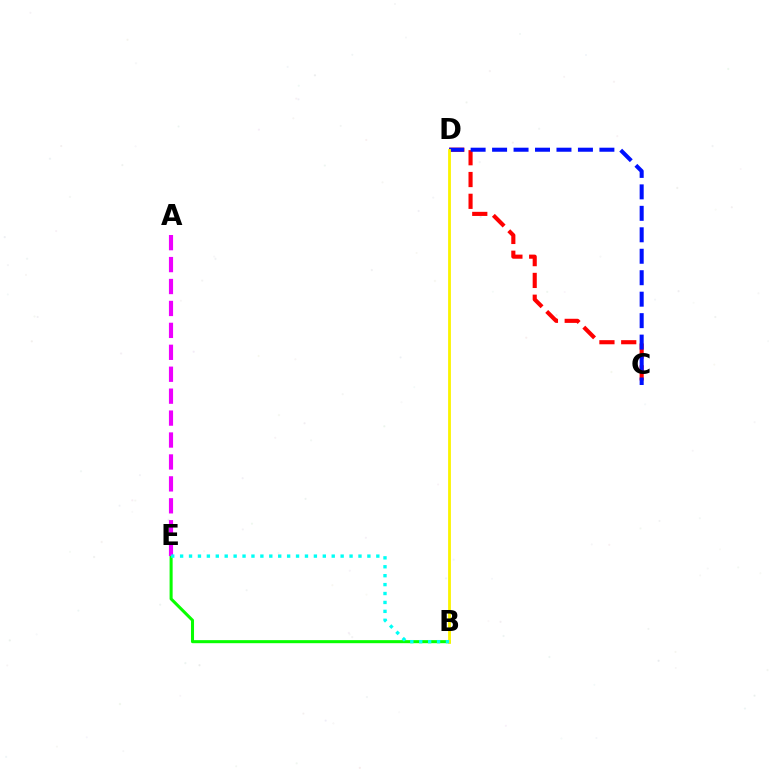{('C', 'D'): [{'color': '#ff0000', 'line_style': 'dashed', 'thickness': 2.96}, {'color': '#0010ff', 'line_style': 'dashed', 'thickness': 2.92}], ('B', 'E'): [{'color': '#08ff00', 'line_style': 'solid', 'thickness': 2.19}, {'color': '#00fff6', 'line_style': 'dotted', 'thickness': 2.42}], ('A', 'E'): [{'color': '#ee00ff', 'line_style': 'dashed', 'thickness': 2.98}], ('B', 'D'): [{'color': '#fcf500', 'line_style': 'solid', 'thickness': 2.02}]}